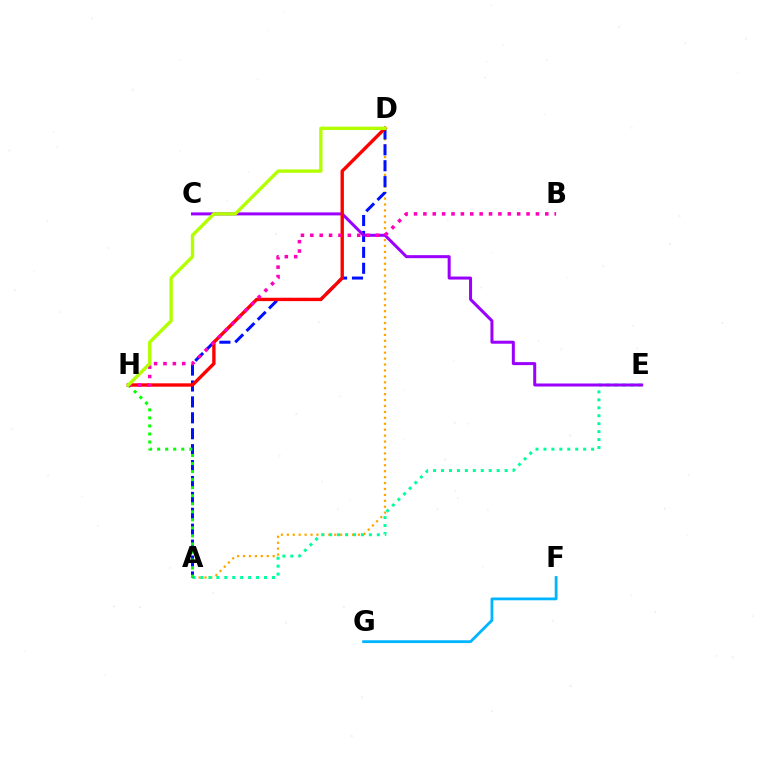{('A', 'D'): [{'color': '#ffa500', 'line_style': 'dotted', 'thickness': 1.61}, {'color': '#0010ff', 'line_style': 'dashed', 'thickness': 2.16}], ('A', 'E'): [{'color': '#00ff9d', 'line_style': 'dotted', 'thickness': 2.16}], ('C', 'E'): [{'color': '#9b00ff', 'line_style': 'solid', 'thickness': 2.17}], ('F', 'G'): [{'color': '#00b5ff', 'line_style': 'solid', 'thickness': 2.01}], ('A', 'H'): [{'color': '#08ff00', 'line_style': 'dotted', 'thickness': 2.19}], ('D', 'H'): [{'color': '#ff0000', 'line_style': 'solid', 'thickness': 2.42}, {'color': '#b3ff00', 'line_style': 'solid', 'thickness': 2.43}], ('B', 'H'): [{'color': '#ff00bd', 'line_style': 'dotted', 'thickness': 2.55}]}